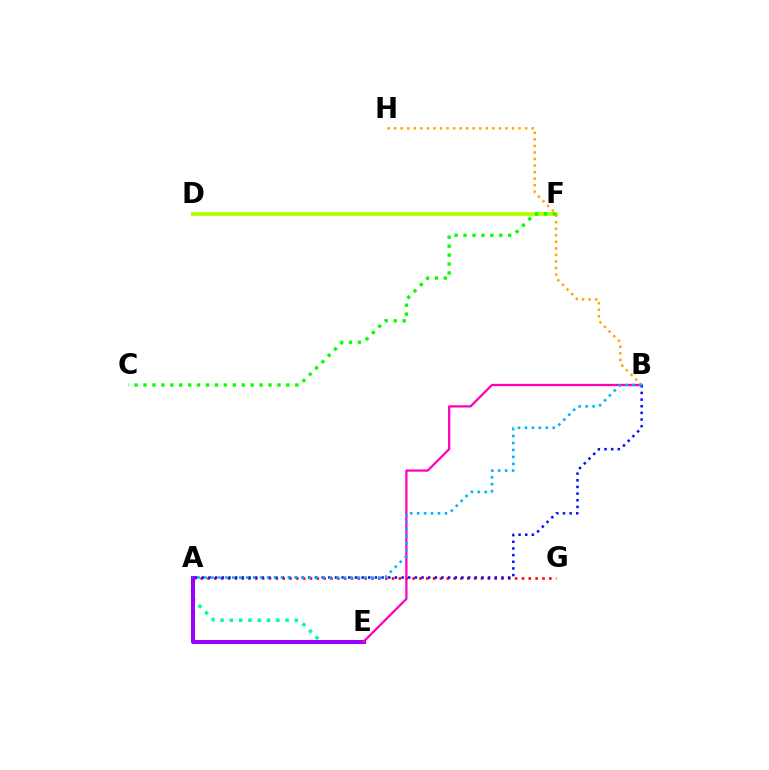{('D', 'F'): [{'color': '#b3ff00', 'line_style': 'solid', 'thickness': 2.75}], ('A', 'E'): [{'color': '#00ff9d', 'line_style': 'dotted', 'thickness': 2.52}, {'color': '#9b00ff', 'line_style': 'solid', 'thickness': 2.88}], ('A', 'G'): [{'color': '#ff0000', 'line_style': 'dotted', 'thickness': 1.86}], ('C', 'F'): [{'color': '#08ff00', 'line_style': 'dotted', 'thickness': 2.43}], ('B', 'E'): [{'color': '#ff00bd', 'line_style': 'solid', 'thickness': 1.63}], ('B', 'H'): [{'color': '#ffa500', 'line_style': 'dotted', 'thickness': 1.78}], ('A', 'B'): [{'color': '#0010ff', 'line_style': 'dotted', 'thickness': 1.81}, {'color': '#00b5ff', 'line_style': 'dotted', 'thickness': 1.89}]}